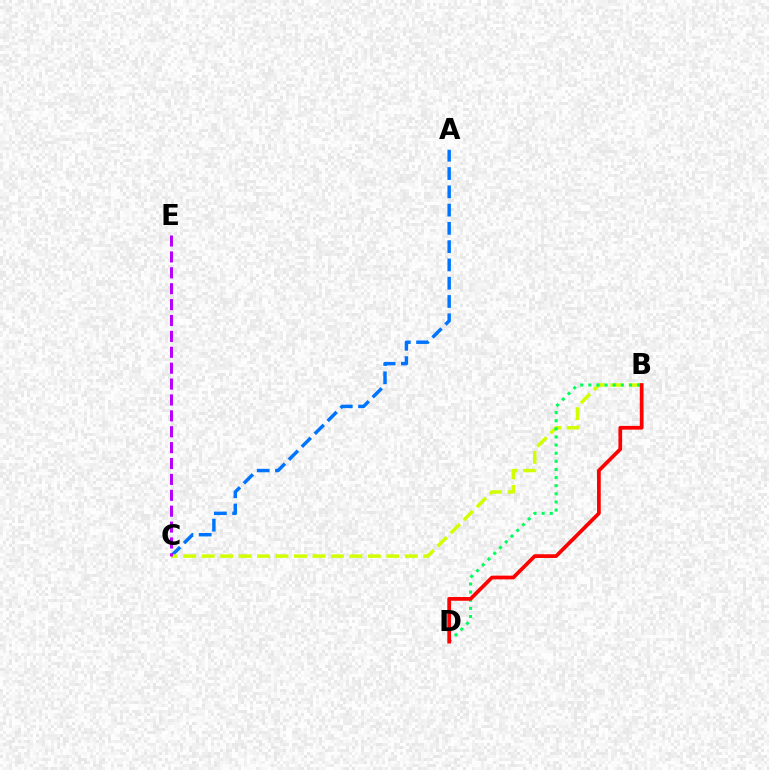{('A', 'C'): [{'color': '#0074ff', 'line_style': 'dashed', 'thickness': 2.48}], ('B', 'C'): [{'color': '#d1ff00', 'line_style': 'dashed', 'thickness': 2.51}], ('B', 'D'): [{'color': '#00ff5c', 'line_style': 'dotted', 'thickness': 2.21}, {'color': '#ff0000', 'line_style': 'solid', 'thickness': 2.68}], ('C', 'E'): [{'color': '#b900ff', 'line_style': 'dashed', 'thickness': 2.16}]}